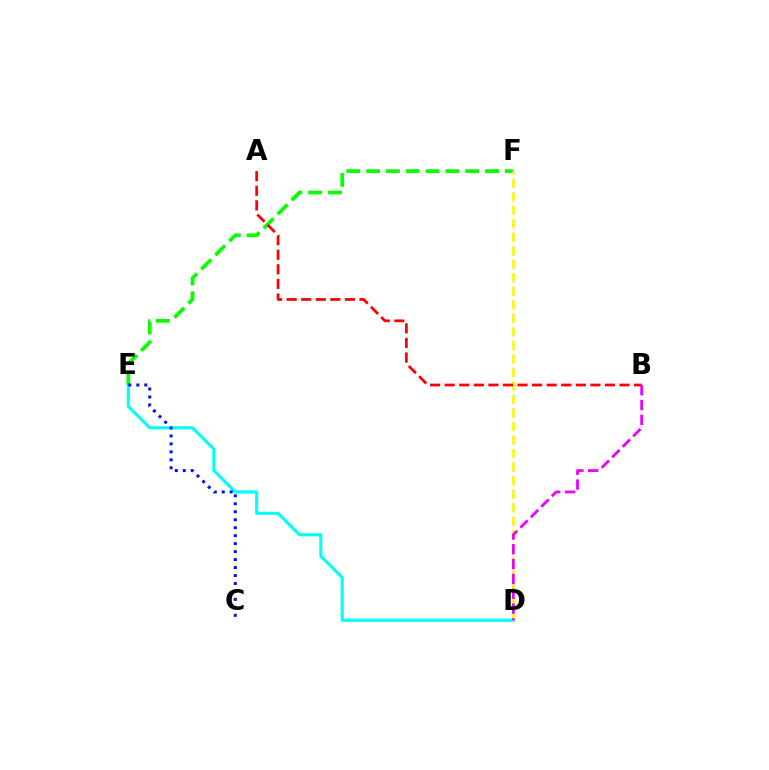{('D', 'E'): [{'color': '#00fff6', 'line_style': 'solid', 'thickness': 2.25}], ('E', 'F'): [{'color': '#08ff00', 'line_style': 'dashed', 'thickness': 2.69}], ('C', 'E'): [{'color': '#0010ff', 'line_style': 'dotted', 'thickness': 2.16}], ('D', 'F'): [{'color': '#fcf500', 'line_style': 'dashed', 'thickness': 1.84}], ('A', 'B'): [{'color': '#ff0000', 'line_style': 'dashed', 'thickness': 1.98}], ('B', 'D'): [{'color': '#ee00ff', 'line_style': 'dashed', 'thickness': 2.01}]}